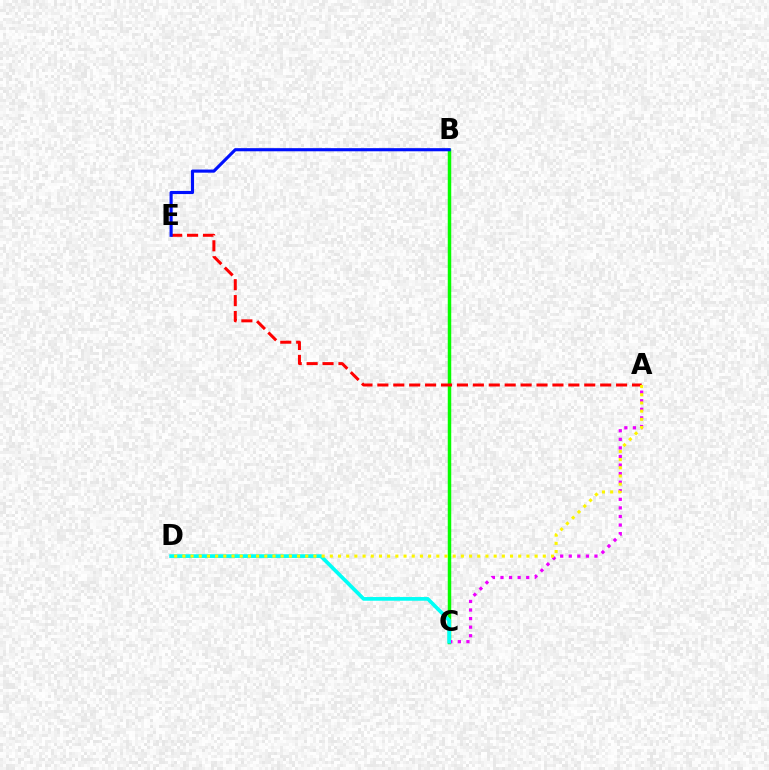{('B', 'C'): [{'color': '#08ff00', 'line_style': 'solid', 'thickness': 2.5}], ('A', 'C'): [{'color': '#ee00ff', 'line_style': 'dotted', 'thickness': 2.33}], ('C', 'D'): [{'color': '#00fff6', 'line_style': 'solid', 'thickness': 2.66}], ('A', 'E'): [{'color': '#ff0000', 'line_style': 'dashed', 'thickness': 2.16}], ('B', 'E'): [{'color': '#0010ff', 'line_style': 'solid', 'thickness': 2.25}], ('A', 'D'): [{'color': '#fcf500', 'line_style': 'dotted', 'thickness': 2.23}]}